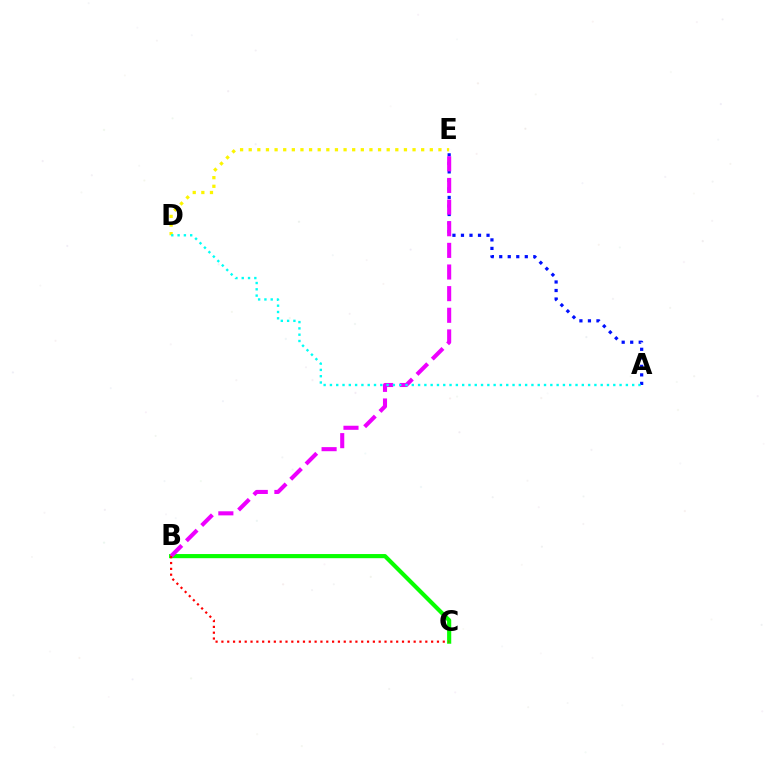{('A', 'E'): [{'color': '#0010ff', 'line_style': 'dotted', 'thickness': 2.32}], ('B', 'C'): [{'color': '#08ff00', 'line_style': 'solid', 'thickness': 2.98}, {'color': '#ff0000', 'line_style': 'dotted', 'thickness': 1.58}], ('D', 'E'): [{'color': '#fcf500', 'line_style': 'dotted', 'thickness': 2.34}], ('B', 'E'): [{'color': '#ee00ff', 'line_style': 'dashed', 'thickness': 2.94}], ('A', 'D'): [{'color': '#00fff6', 'line_style': 'dotted', 'thickness': 1.71}]}